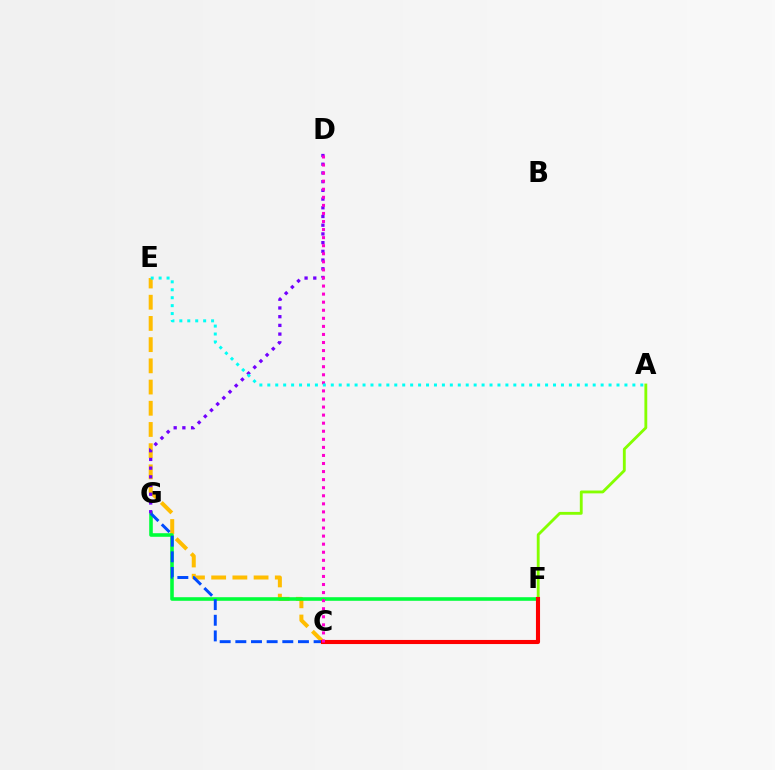{('C', 'E'): [{'color': '#ffbd00', 'line_style': 'dashed', 'thickness': 2.88}], ('F', 'G'): [{'color': '#00ff39', 'line_style': 'solid', 'thickness': 2.58}], ('C', 'G'): [{'color': '#004bff', 'line_style': 'dashed', 'thickness': 2.13}], ('A', 'F'): [{'color': '#84ff00', 'line_style': 'solid', 'thickness': 2.05}], ('D', 'G'): [{'color': '#7200ff', 'line_style': 'dotted', 'thickness': 2.37}], ('C', 'F'): [{'color': '#ff0000', 'line_style': 'solid', 'thickness': 2.95}], ('C', 'D'): [{'color': '#ff00cf', 'line_style': 'dotted', 'thickness': 2.19}], ('A', 'E'): [{'color': '#00fff6', 'line_style': 'dotted', 'thickness': 2.16}]}